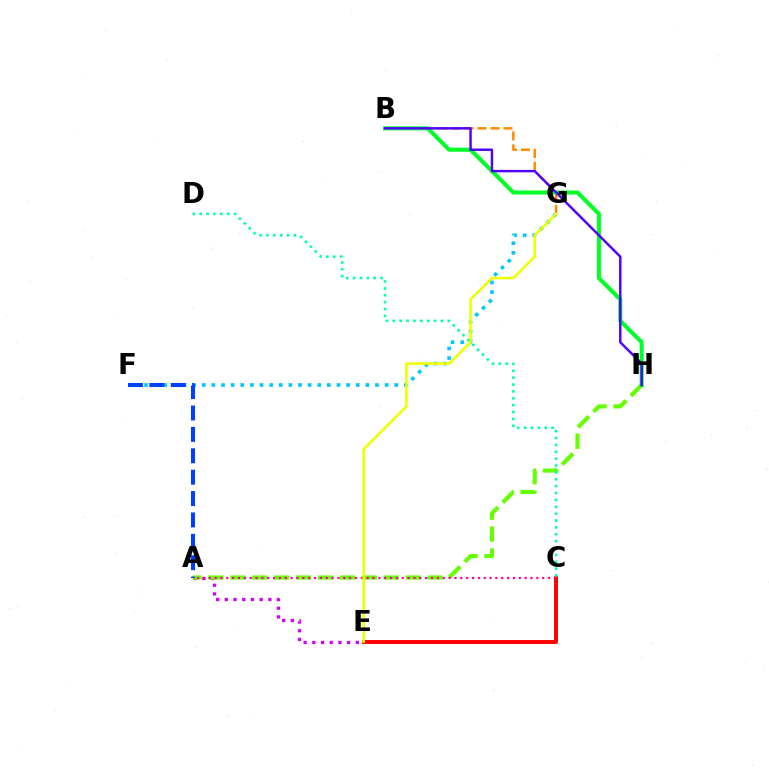{('B', 'G'): [{'color': '#ff8800', 'line_style': 'dashed', 'thickness': 1.76}], ('C', 'E'): [{'color': '#ff0000', 'line_style': 'solid', 'thickness': 2.83}], ('A', 'E'): [{'color': '#d600ff', 'line_style': 'dotted', 'thickness': 2.36}], ('F', 'G'): [{'color': '#00c7ff', 'line_style': 'dotted', 'thickness': 2.61}], ('A', 'H'): [{'color': '#66ff00', 'line_style': 'dashed', 'thickness': 2.98}], ('B', 'H'): [{'color': '#00ff27', 'line_style': 'solid', 'thickness': 2.92}, {'color': '#4f00ff', 'line_style': 'solid', 'thickness': 1.75}], ('C', 'D'): [{'color': '#00ffaf', 'line_style': 'dotted', 'thickness': 1.87}], ('A', 'F'): [{'color': '#003fff', 'line_style': 'dashed', 'thickness': 2.91}], ('A', 'C'): [{'color': '#ff00a0', 'line_style': 'dotted', 'thickness': 1.59}], ('E', 'G'): [{'color': '#eeff00', 'line_style': 'solid', 'thickness': 1.84}]}